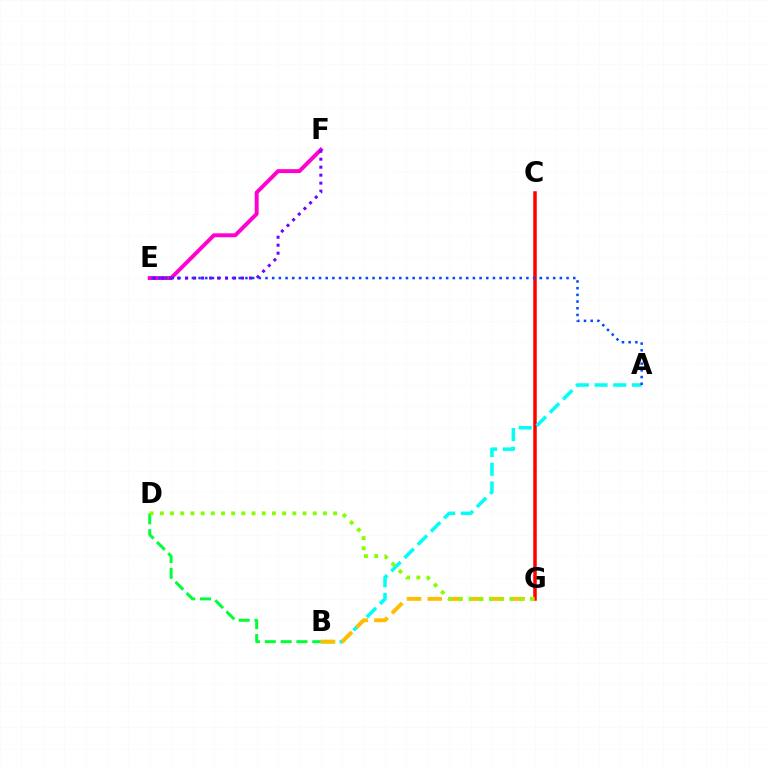{('B', 'D'): [{'color': '#00ff39', 'line_style': 'dashed', 'thickness': 2.15}], ('C', 'G'): [{'color': '#ff0000', 'line_style': 'solid', 'thickness': 2.53}], ('E', 'F'): [{'color': '#ff00cf', 'line_style': 'solid', 'thickness': 2.83}, {'color': '#7200ff', 'line_style': 'dotted', 'thickness': 2.17}], ('A', 'B'): [{'color': '#00fff6', 'line_style': 'dashed', 'thickness': 2.54}], ('A', 'E'): [{'color': '#004bff', 'line_style': 'dotted', 'thickness': 1.82}], ('B', 'G'): [{'color': '#ffbd00', 'line_style': 'dashed', 'thickness': 2.82}], ('D', 'G'): [{'color': '#84ff00', 'line_style': 'dotted', 'thickness': 2.77}]}